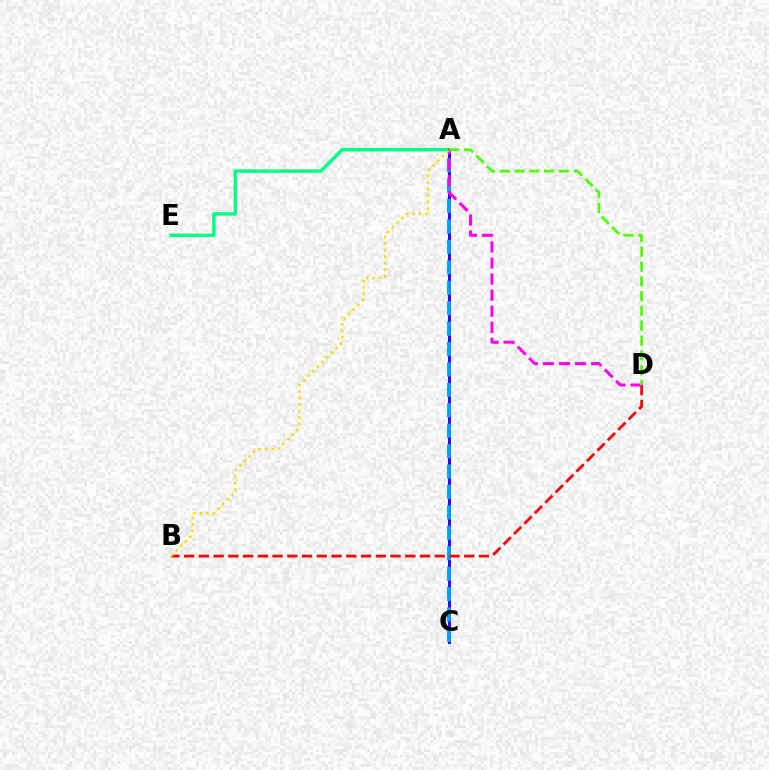{('A', 'E'): [{'color': '#00ff86', 'line_style': 'solid', 'thickness': 2.51}], ('A', 'C'): [{'color': '#3700ff', 'line_style': 'solid', 'thickness': 2.18}, {'color': '#009eff', 'line_style': 'dashed', 'thickness': 2.77}], ('B', 'D'): [{'color': '#ff0000', 'line_style': 'dashed', 'thickness': 2.0}], ('A', 'D'): [{'color': '#ff00ed', 'line_style': 'dashed', 'thickness': 2.18}, {'color': '#4fff00', 'line_style': 'dashed', 'thickness': 2.01}], ('A', 'B'): [{'color': '#ffd500', 'line_style': 'dotted', 'thickness': 1.77}]}